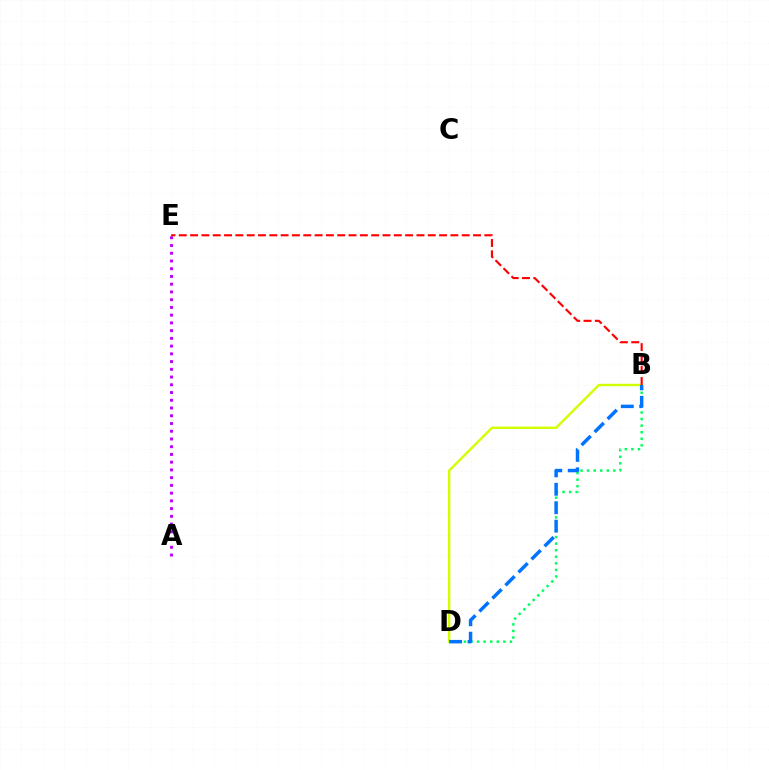{('B', 'D'): [{'color': '#00ff5c', 'line_style': 'dotted', 'thickness': 1.78}, {'color': '#d1ff00', 'line_style': 'solid', 'thickness': 1.74}, {'color': '#0074ff', 'line_style': 'dashed', 'thickness': 2.5}], ('A', 'E'): [{'color': '#b900ff', 'line_style': 'dotted', 'thickness': 2.1}], ('B', 'E'): [{'color': '#ff0000', 'line_style': 'dashed', 'thickness': 1.54}]}